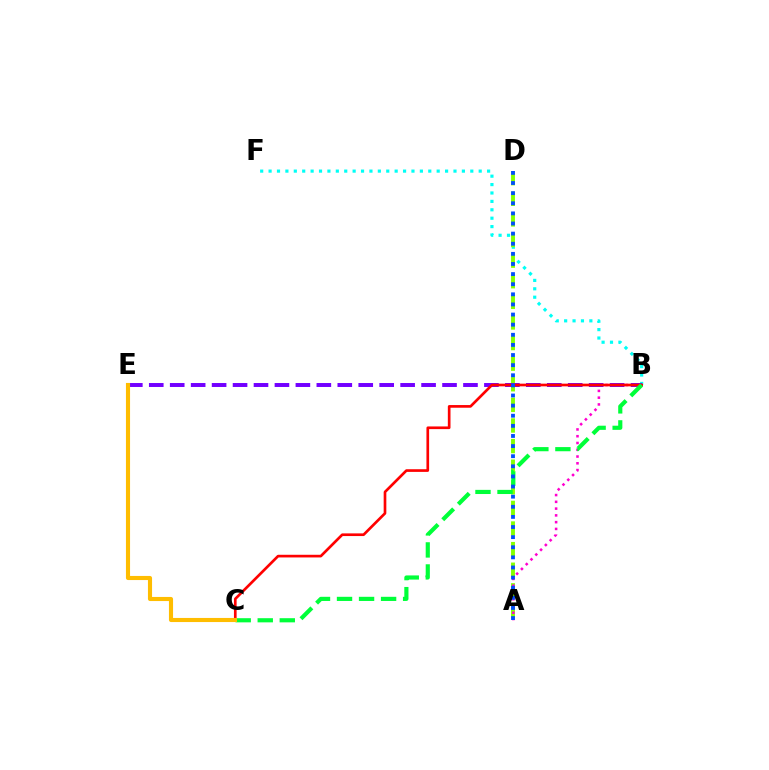{('B', 'F'): [{'color': '#00fff6', 'line_style': 'dotted', 'thickness': 2.28}], ('A', 'D'): [{'color': '#84ff00', 'line_style': 'dashed', 'thickness': 2.8}, {'color': '#004bff', 'line_style': 'dotted', 'thickness': 2.75}], ('A', 'B'): [{'color': '#ff00cf', 'line_style': 'dotted', 'thickness': 1.84}], ('B', 'E'): [{'color': '#7200ff', 'line_style': 'dashed', 'thickness': 2.85}], ('B', 'C'): [{'color': '#ff0000', 'line_style': 'solid', 'thickness': 1.92}, {'color': '#00ff39', 'line_style': 'dashed', 'thickness': 2.99}], ('C', 'E'): [{'color': '#ffbd00', 'line_style': 'solid', 'thickness': 2.96}]}